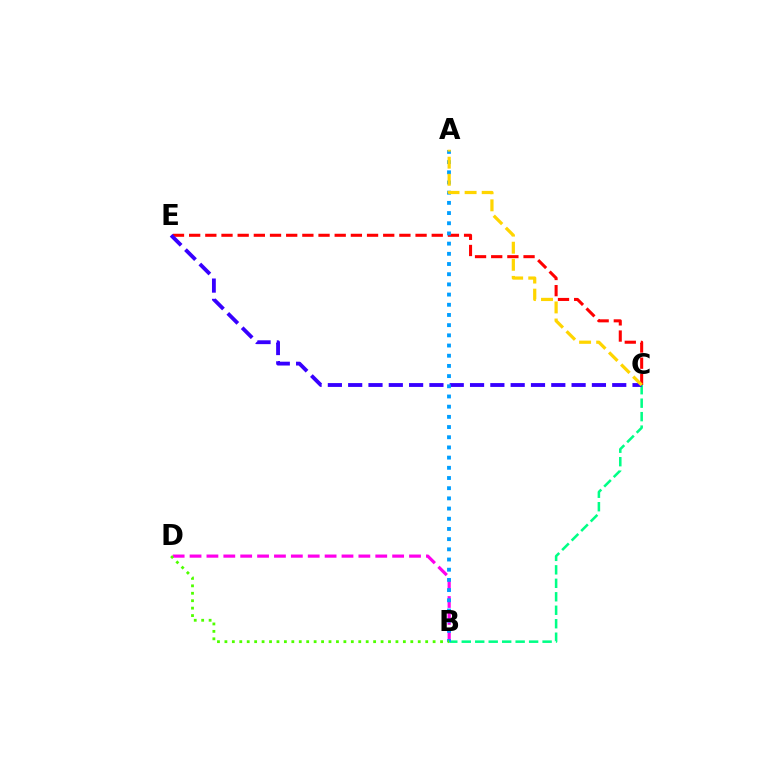{('B', 'C'): [{'color': '#00ff86', 'line_style': 'dashed', 'thickness': 1.83}], ('C', 'E'): [{'color': '#ff0000', 'line_style': 'dashed', 'thickness': 2.2}, {'color': '#3700ff', 'line_style': 'dashed', 'thickness': 2.76}], ('B', 'D'): [{'color': '#ff00ed', 'line_style': 'dashed', 'thickness': 2.29}, {'color': '#4fff00', 'line_style': 'dotted', 'thickness': 2.02}], ('A', 'B'): [{'color': '#009eff', 'line_style': 'dotted', 'thickness': 2.77}], ('A', 'C'): [{'color': '#ffd500', 'line_style': 'dashed', 'thickness': 2.32}]}